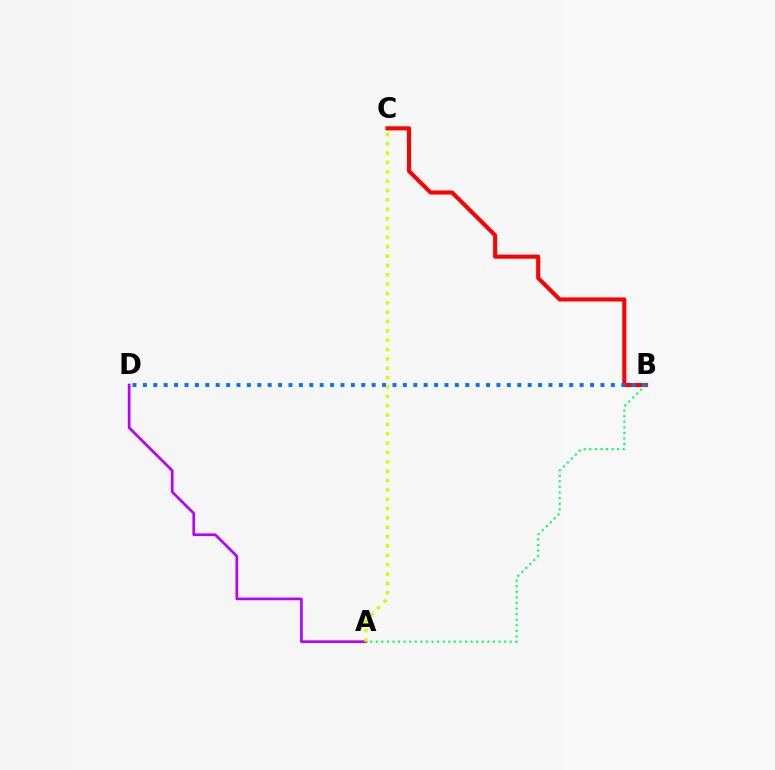{('B', 'C'): [{'color': '#ff0000', 'line_style': 'solid', 'thickness': 2.95}], ('A', 'D'): [{'color': '#b900ff', 'line_style': 'solid', 'thickness': 1.93}], ('A', 'B'): [{'color': '#00ff5c', 'line_style': 'dotted', 'thickness': 1.52}], ('B', 'D'): [{'color': '#0074ff', 'line_style': 'dotted', 'thickness': 2.83}], ('A', 'C'): [{'color': '#d1ff00', 'line_style': 'dotted', 'thickness': 2.54}]}